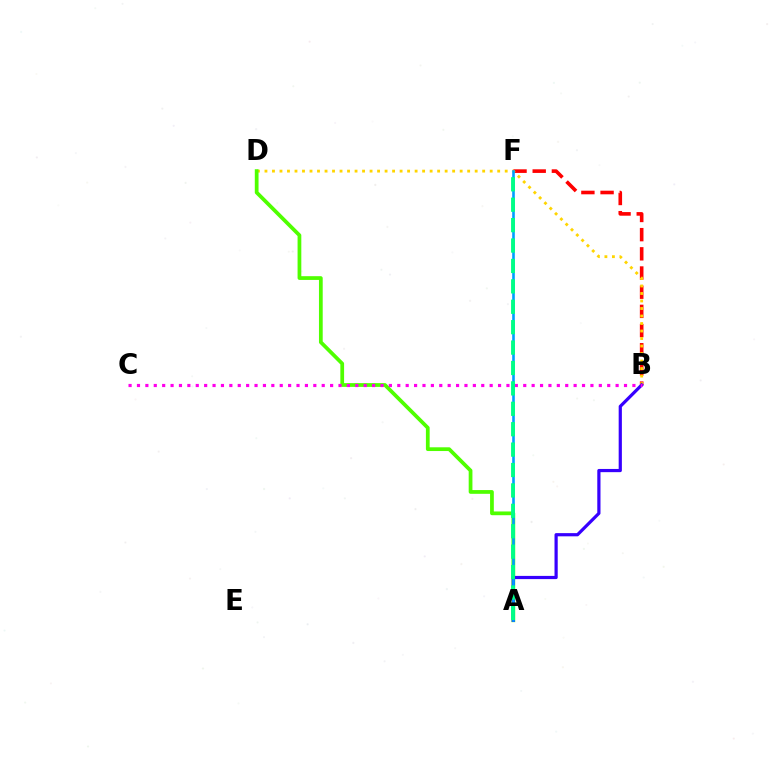{('B', 'F'): [{'color': '#ff0000', 'line_style': 'dashed', 'thickness': 2.61}], ('B', 'D'): [{'color': '#ffd500', 'line_style': 'dotted', 'thickness': 2.04}], ('A', 'D'): [{'color': '#4fff00', 'line_style': 'solid', 'thickness': 2.7}], ('A', 'B'): [{'color': '#3700ff', 'line_style': 'solid', 'thickness': 2.31}], ('A', 'F'): [{'color': '#009eff', 'line_style': 'solid', 'thickness': 1.88}, {'color': '#00ff86', 'line_style': 'dashed', 'thickness': 2.77}], ('B', 'C'): [{'color': '#ff00ed', 'line_style': 'dotted', 'thickness': 2.28}]}